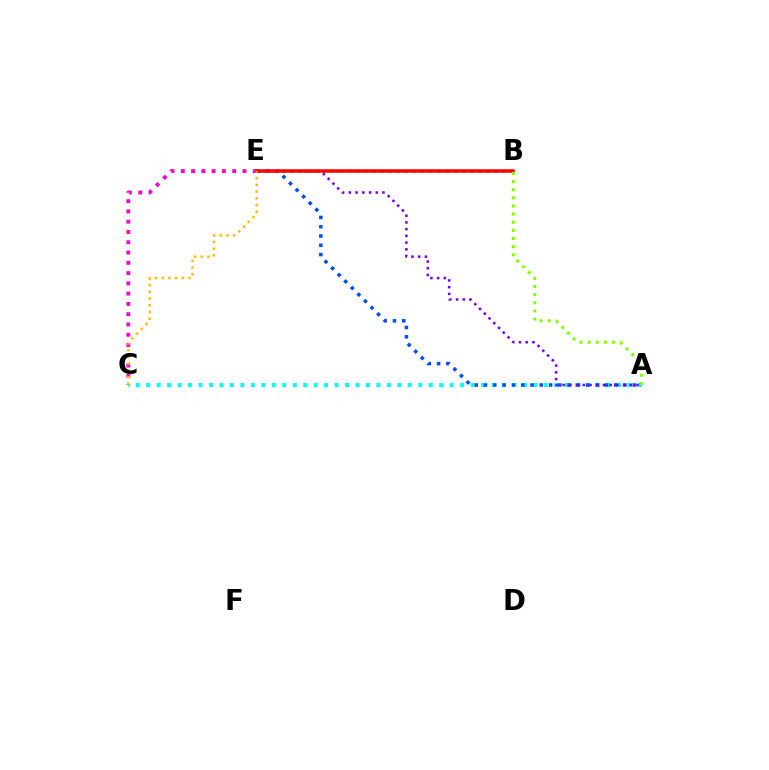{('A', 'C'): [{'color': '#00fff6', 'line_style': 'dotted', 'thickness': 2.84}], ('B', 'E'): [{'color': '#00ff39', 'line_style': 'dotted', 'thickness': 2.22}, {'color': '#ff0000', 'line_style': 'solid', 'thickness': 2.52}], ('A', 'E'): [{'color': '#004bff', 'line_style': 'dotted', 'thickness': 2.53}, {'color': '#7200ff', 'line_style': 'dotted', 'thickness': 1.83}], ('C', 'E'): [{'color': '#ff00cf', 'line_style': 'dotted', 'thickness': 2.79}, {'color': '#ffbd00', 'line_style': 'dotted', 'thickness': 1.82}], ('A', 'B'): [{'color': '#84ff00', 'line_style': 'dotted', 'thickness': 2.21}]}